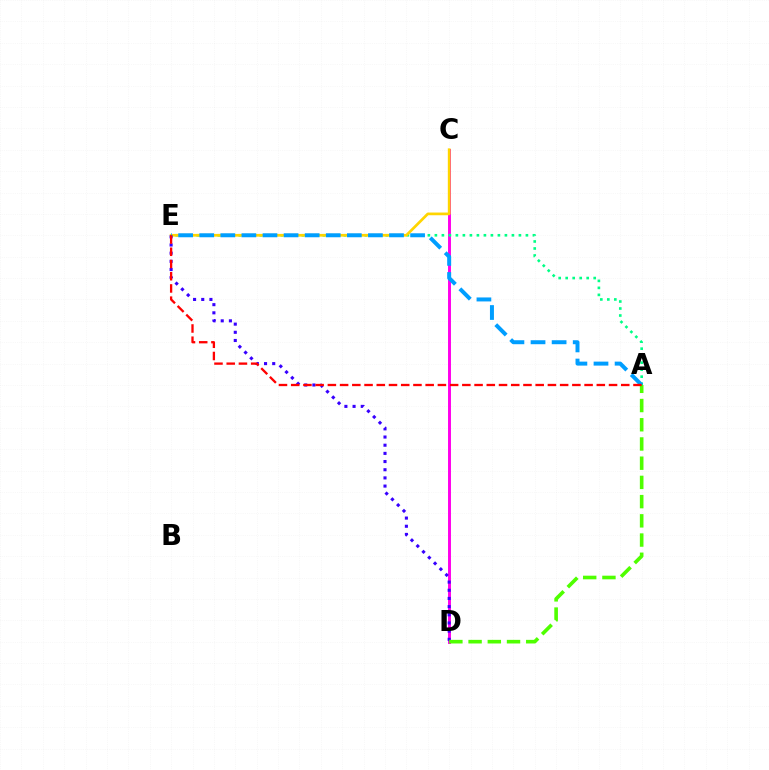{('C', 'D'): [{'color': '#ff00ed', 'line_style': 'solid', 'thickness': 2.12}], ('A', 'E'): [{'color': '#00ff86', 'line_style': 'dotted', 'thickness': 1.9}, {'color': '#009eff', 'line_style': 'dashed', 'thickness': 2.86}, {'color': '#ff0000', 'line_style': 'dashed', 'thickness': 1.66}], ('C', 'E'): [{'color': '#ffd500', 'line_style': 'solid', 'thickness': 1.95}], ('D', 'E'): [{'color': '#3700ff', 'line_style': 'dotted', 'thickness': 2.22}], ('A', 'D'): [{'color': '#4fff00', 'line_style': 'dashed', 'thickness': 2.61}]}